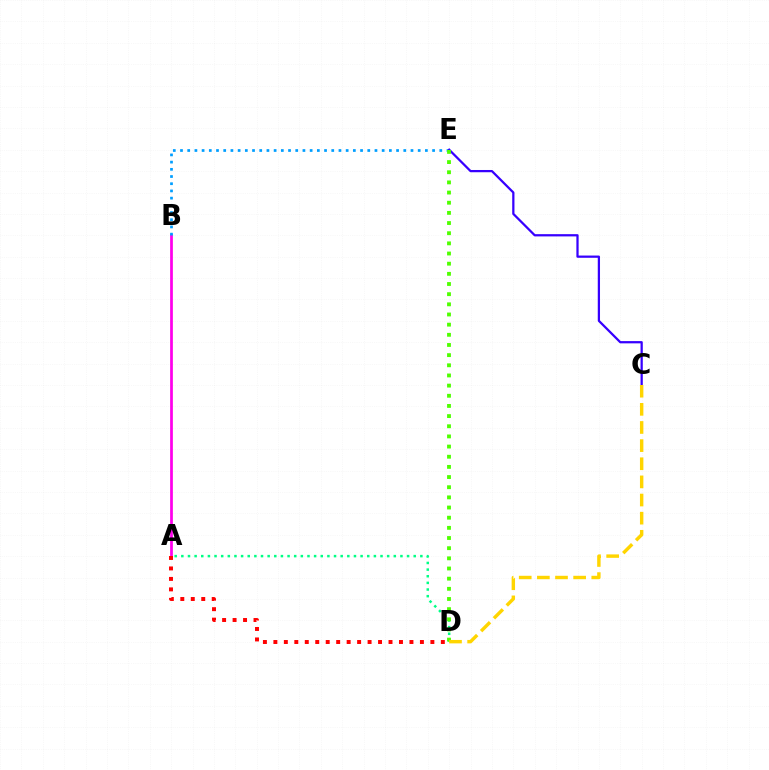{('A', 'B'): [{'color': '#ff00ed', 'line_style': 'solid', 'thickness': 1.97}], ('A', 'D'): [{'color': '#00ff86', 'line_style': 'dotted', 'thickness': 1.8}, {'color': '#ff0000', 'line_style': 'dotted', 'thickness': 2.84}], ('B', 'E'): [{'color': '#009eff', 'line_style': 'dotted', 'thickness': 1.96}], ('C', 'E'): [{'color': '#3700ff', 'line_style': 'solid', 'thickness': 1.62}], ('D', 'E'): [{'color': '#4fff00', 'line_style': 'dotted', 'thickness': 2.76}], ('C', 'D'): [{'color': '#ffd500', 'line_style': 'dashed', 'thickness': 2.46}]}